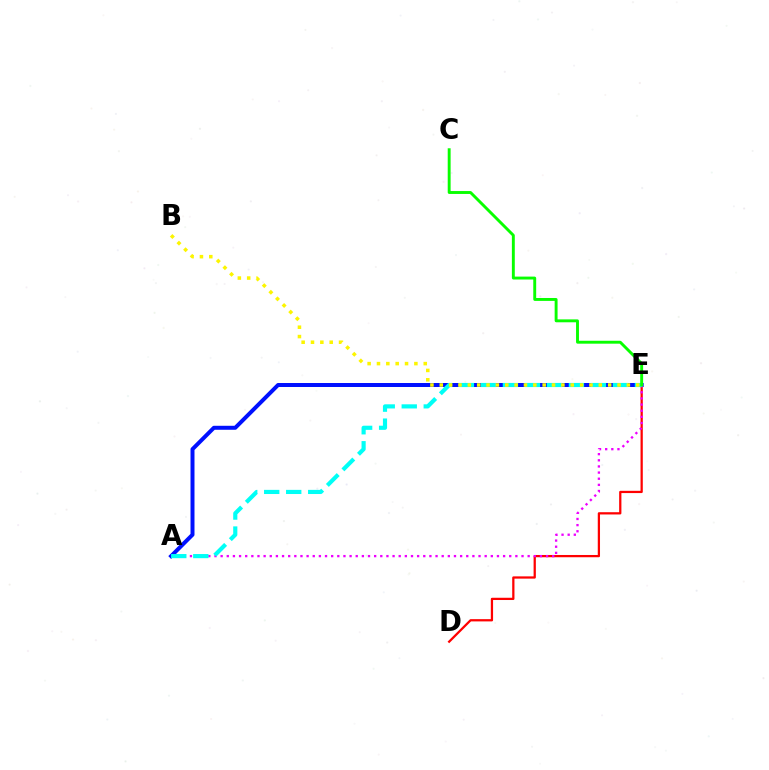{('D', 'E'): [{'color': '#ff0000', 'line_style': 'solid', 'thickness': 1.62}], ('A', 'E'): [{'color': '#0010ff', 'line_style': 'solid', 'thickness': 2.87}, {'color': '#ee00ff', 'line_style': 'dotted', 'thickness': 1.67}, {'color': '#00fff6', 'line_style': 'dashed', 'thickness': 2.99}], ('B', 'E'): [{'color': '#fcf500', 'line_style': 'dotted', 'thickness': 2.54}], ('C', 'E'): [{'color': '#08ff00', 'line_style': 'solid', 'thickness': 2.09}]}